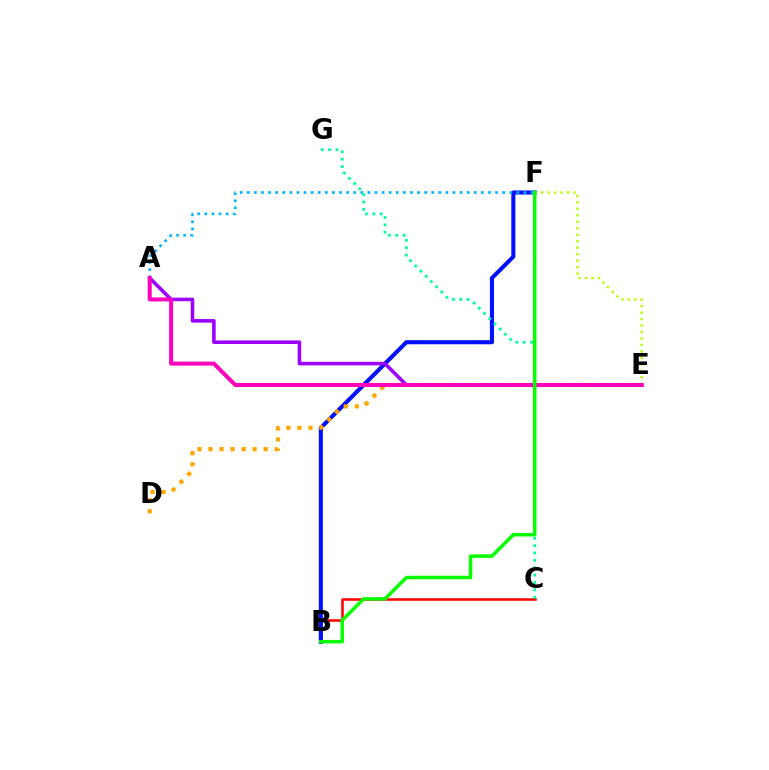{('B', 'C'): [{'color': '#ff0000', 'line_style': 'solid', 'thickness': 1.83}], ('B', 'F'): [{'color': '#0010ff', 'line_style': 'solid', 'thickness': 2.94}, {'color': '#08ff00', 'line_style': 'solid', 'thickness': 2.51}], ('A', 'F'): [{'color': '#00b5ff', 'line_style': 'dotted', 'thickness': 1.93}], ('E', 'F'): [{'color': '#b3ff00', 'line_style': 'dotted', 'thickness': 1.76}], ('A', 'E'): [{'color': '#9b00ff', 'line_style': 'solid', 'thickness': 2.57}, {'color': '#ff00bd', 'line_style': 'solid', 'thickness': 2.88}], ('C', 'G'): [{'color': '#00ff9d', 'line_style': 'dotted', 'thickness': 2.0}], ('D', 'E'): [{'color': '#ffa500', 'line_style': 'dotted', 'thickness': 3.0}]}